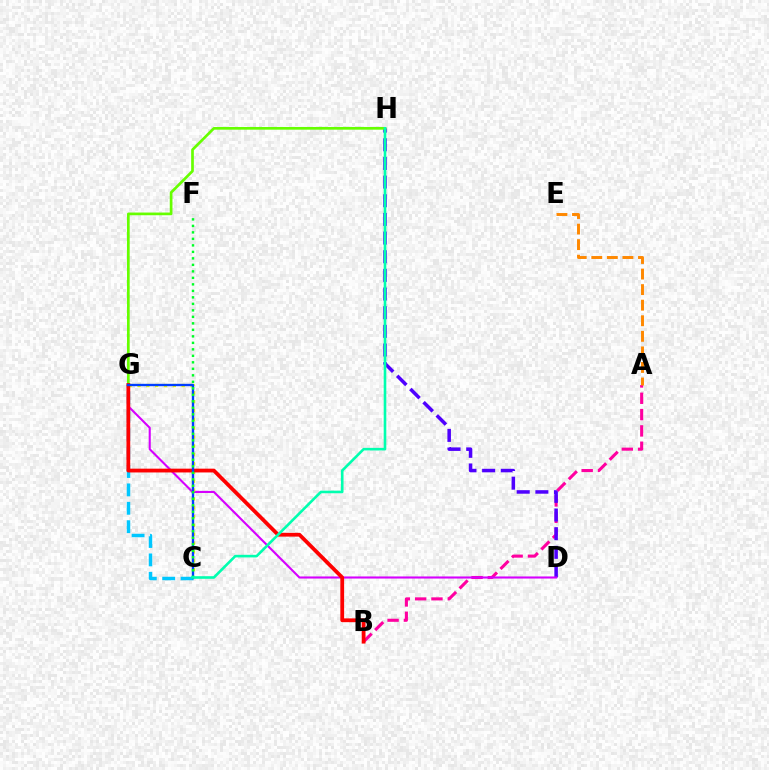{('A', 'B'): [{'color': '#ff00a0', 'line_style': 'dashed', 'thickness': 2.22}], ('D', 'H'): [{'color': '#4f00ff', 'line_style': 'dashed', 'thickness': 2.53}], ('C', 'G'): [{'color': '#00c7ff', 'line_style': 'dashed', 'thickness': 2.5}, {'color': '#eeff00', 'line_style': 'dotted', 'thickness': 2.4}, {'color': '#003fff', 'line_style': 'solid', 'thickness': 1.7}], ('D', 'G'): [{'color': '#d600ff', 'line_style': 'solid', 'thickness': 1.51}], ('G', 'H'): [{'color': '#66ff00', 'line_style': 'solid', 'thickness': 1.94}], ('B', 'G'): [{'color': '#ff0000', 'line_style': 'solid', 'thickness': 2.72}], ('A', 'E'): [{'color': '#ff8800', 'line_style': 'dashed', 'thickness': 2.11}], ('C', 'F'): [{'color': '#00ff27', 'line_style': 'dotted', 'thickness': 1.77}], ('C', 'H'): [{'color': '#00ffaf', 'line_style': 'solid', 'thickness': 1.88}]}